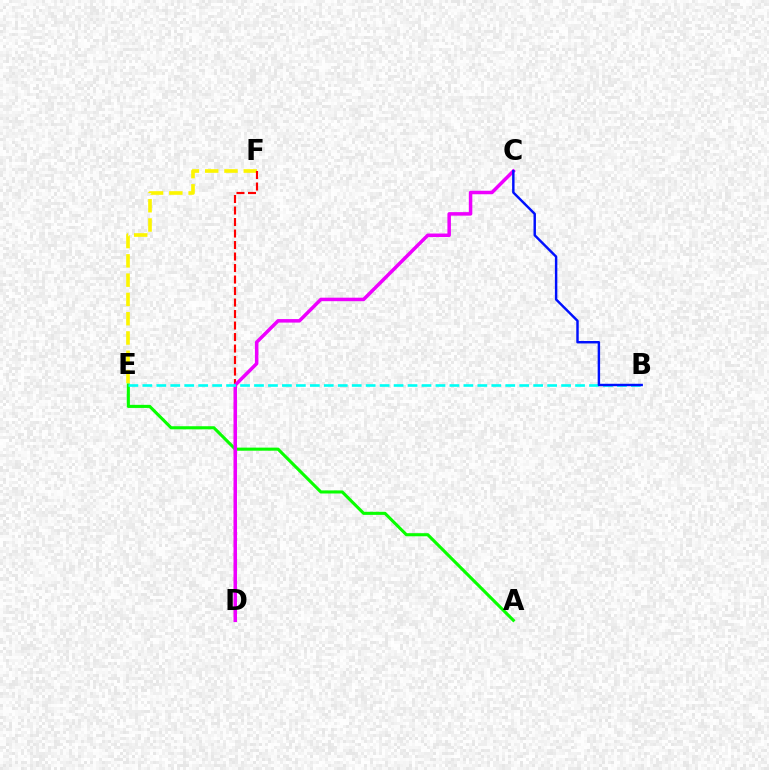{('E', 'F'): [{'color': '#fcf500', 'line_style': 'dashed', 'thickness': 2.62}], ('D', 'F'): [{'color': '#ff0000', 'line_style': 'dashed', 'thickness': 1.56}], ('A', 'E'): [{'color': '#08ff00', 'line_style': 'solid', 'thickness': 2.22}], ('C', 'D'): [{'color': '#ee00ff', 'line_style': 'solid', 'thickness': 2.52}], ('B', 'E'): [{'color': '#00fff6', 'line_style': 'dashed', 'thickness': 1.9}], ('B', 'C'): [{'color': '#0010ff', 'line_style': 'solid', 'thickness': 1.76}]}